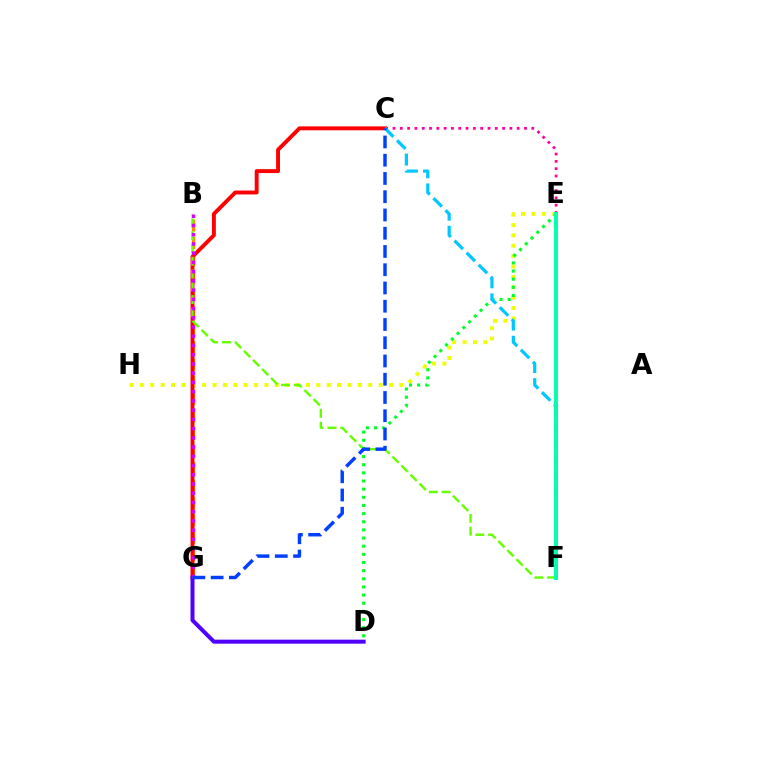{('B', 'G'): [{'color': '#ff8800', 'line_style': 'dashed', 'thickness': 2.36}, {'color': '#d600ff', 'line_style': 'dotted', 'thickness': 2.51}], ('E', 'H'): [{'color': '#eeff00', 'line_style': 'dotted', 'thickness': 2.82}], ('C', 'G'): [{'color': '#ff0000', 'line_style': 'solid', 'thickness': 2.81}, {'color': '#003fff', 'line_style': 'dashed', 'thickness': 2.48}], ('D', 'G'): [{'color': '#4f00ff', 'line_style': 'solid', 'thickness': 2.88}], ('B', 'F'): [{'color': '#66ff00', 'line_style': 'dashed', 'thickness': 1.74}], ('C', 'E'): [{'color': '#ff00a0', 'line_style': 'dotted', 'thickness': 1.98}], ('D', 'E'): [{'color': '#00ff27', 'line_style': 'dotted', 'thickness': 2.21}], ('C', 'F'): [{'color': '#00c7ff', 'line_style': 'dashed', 'thickness': 2.32}], ('E', 'F'): [{'color': '#00ffaf', 'line_style': 'solid', 'thickness': 2.83}]}